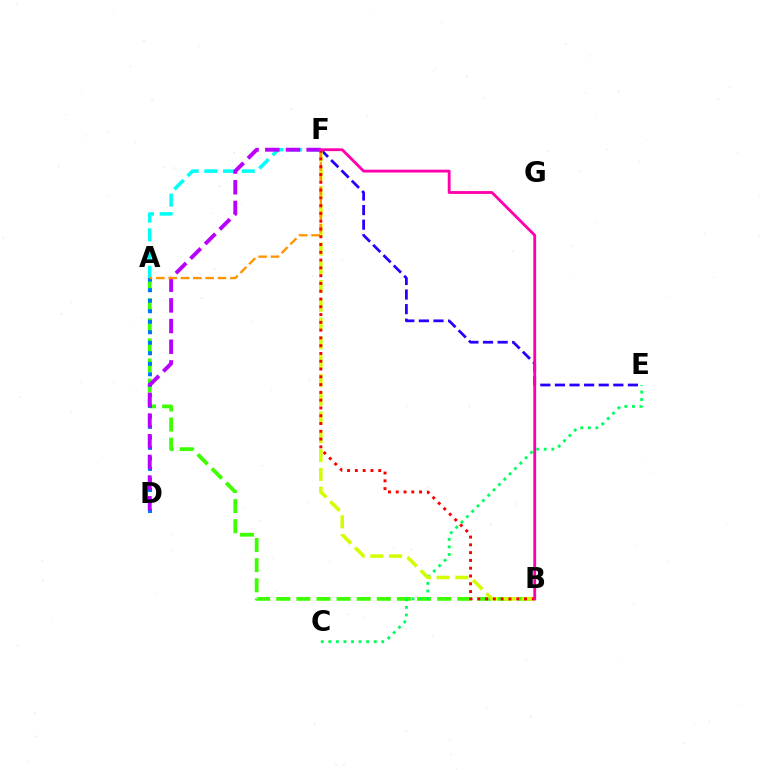{('E', 'F'): [{'color': '#2500ff', 'line_style': 'dashed', 'thickness': 1.98}], ('A', 'B'): [{'color': '#3dff00', 'line_style': 'dashed', 'thickness': 2.73}], ('C', 'E'): [{'color': '#00ff5c', 'line_style': 'dotted', 'thickness': 2.05}], ('A', 'F'): [{'color': '#00fff6', 'line_style': 'dashed', 'thickness': 2.54}, {'color': '#ff9400', 'line_style': 'dashed', 'thickness': 1.68}], ('A', 'D'): [{'color': '#0074ff', 'line_style': 'dotted', 'thickness': 2.86}], ('B', 'F'): [{'color': '#d1ff00', 'line_style': 'dashed', 'thickness': 2.55}, {'color': '#ff0000', 'line_style': 'dotted', 'thickness': 2.11}, {'color': '#ff00ac', 'line_style': 'solid', 'thickness': 2.05}], ('D', 'F'): [{'color': '#b900ff', 'line_style': 'dashed', 'thickness': 2.81}]}